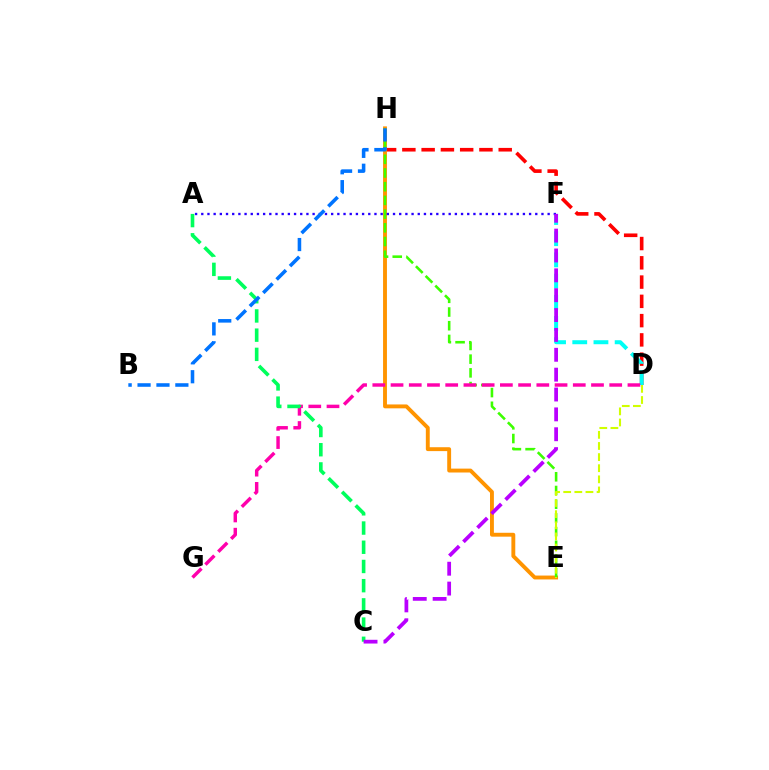{('D', 'H'): [{'color': '#ff0000', 'line_style': 'dashed', 'thickness': 2.62}], ('D', 'F'): [{'color': '#00fff6', 'line_style': 'dashed', 'thickness': 2.88}], ('E', 'H'): [{'color': '#ff9400', 'line_style': 'solid', 'thickness': 2.8}, {'color': '#3dff00', 'line_style': 'dashed', 'thickness': 1.86}], ('D', 'G'): [{'color': '#ff00ac', 'line_style': 'dashed', 'thickness': 2.48}], ('A', 'F'): [{'color': '#2500ff', 'line_style': 'dotted', 'thickness': 1.68}], ('A', 'C'): [{'color': '#00ff5c', 'line_style': 'dashed', 'thickness': 2.61}], ('B', 'H'): [{'color': '#0074ff', 'line_style': 'dashed', 'thickness': 2.57}], ('D', 'E'): [{'color': '#d1ff00', 'line_style': 'dashed', 'thickness': 1.51}], ('C', 'F'): [{'color': '#b900ff', 'line_style': 'dashed', 'thickness': 2.7}]}